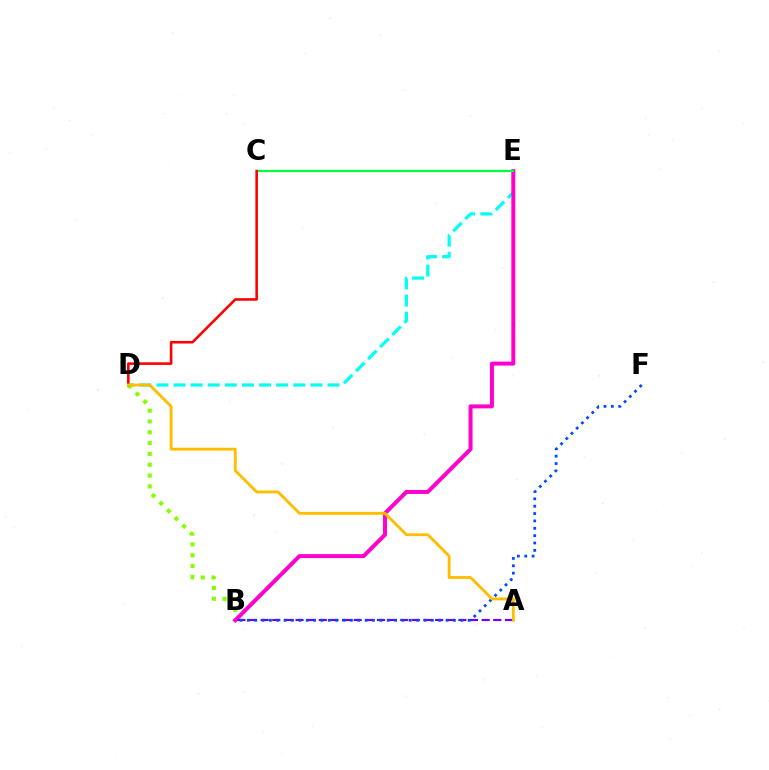{('D', 'E'): [{'color': '#00fff6', 'line_style': 'dashed', 'thickness': 2.32}], ('B', 'D'): [{'color': '#84ff00', 'line_style': 'dotted', 'thickness': 2.94}], ('B', 'E'): [{'color': '#ff00cf', 'line_style': 'solid', 'thickness': 2.86}], ('A', 'B'): [{'color': '#7200ff', 'line_style': 'dashed', 'thickness': 1.58}], ('C', 'E'): [{'color': '#00ff39', 'line_style': 'solid', 'thickness': 1.6}], ('B', 'F'): [{'color': '#004bff', 'line_style': 'dotted', 'thickness': 2.0}], ('C', 'D'): [{'color': '#ff0000', 'line_style': 'solid', 'thickness': 1.87}], ('A', 'D'): [{'color': '#ffbd00', 'line_style': 'solid', 'thickness': 2.07}]}